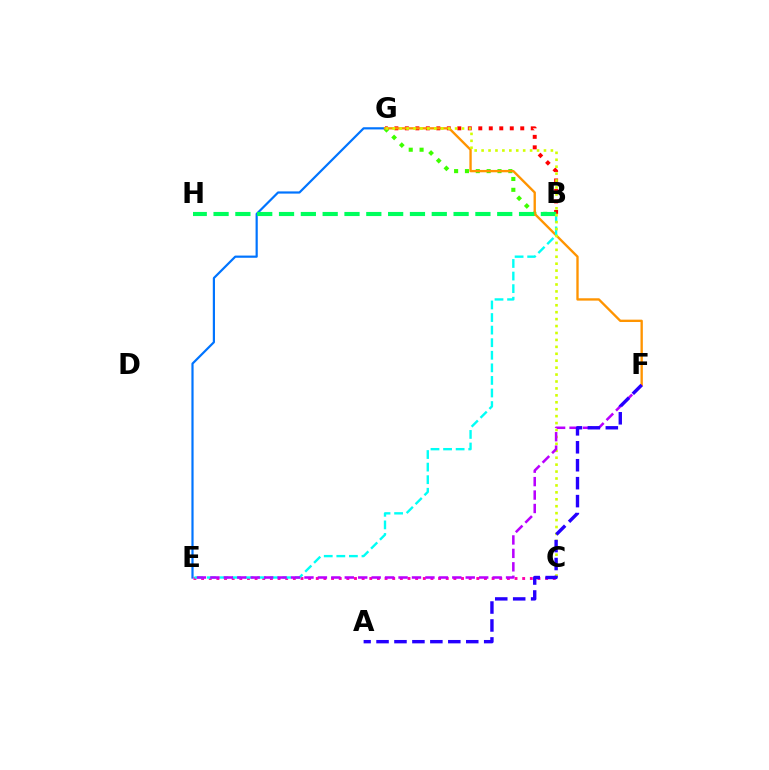{('B', 'G'): [{'color': '#ff0000', 'line_style': 'dotted', 'thickness': 2.85}, {'color': '#3dff00', 'line_style': 'dotted', 'thickness': 2.95}], ('E', 'G'): [{'color': '#0074ff', 'line_style': 'solid', 'thickness': 1.58}], ('F', 'G'): [{'color': '#ff9400', 'line_style': 'solid', 'thickness': 1.69}], ('C', 'E'): [{'color': '#ff00ac', 'line_style': 'dotted', 'thickness': 2.08}], ('B', 'H'): [{'color': '#00ff5c', 'line_style': 'dashed', 'thickness': 2.96}], ('B', 'E'): [{'color': '#00fff6', 'line_style': 'dashed', 'thickness': 1.71}], ('C', 'G'): [{'color': '#d1ff00', 'line_style': 'dotted', 'thickness': 1.88}], ('E', 'F'): [{'color': '#b900ff', 'line_style': 'dashed', 'thickness': 1.83}], ('A', 'F'): [{'color': '#2500ff', 'line_style': 'dashed', 'thickness': 2.44}]}